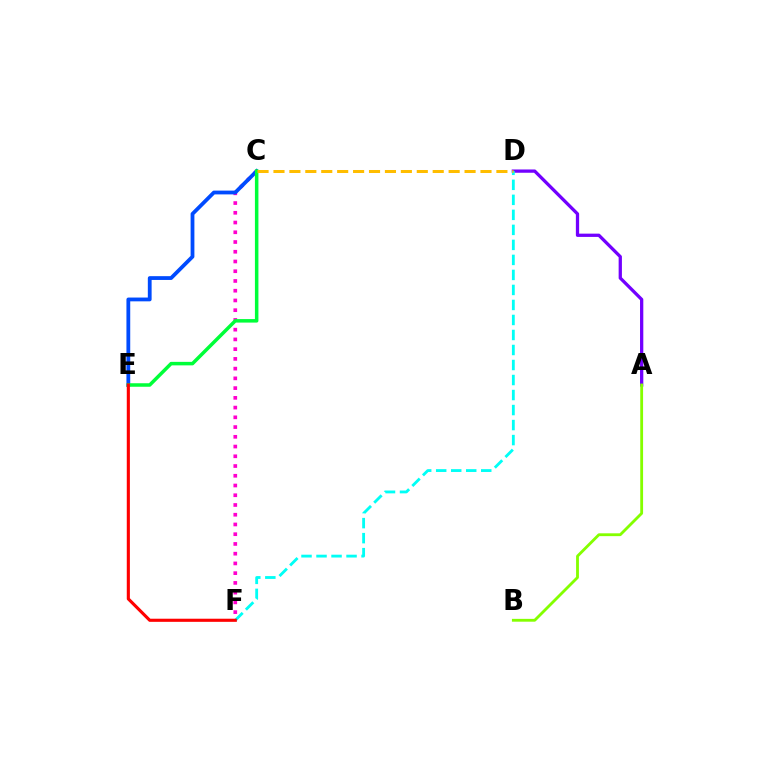{('C', 'F'): [{'color': '#ff00cf', 'line_style': 'dotted', 'thickness': 2.65}], ('A', 'D'): [{'color': '#7200ff', 'line_style': 'solid', 'thickness': 2.36}], ('D', 'F'): [{'color': '#00fff6', 'line_style': 'dashed', 'thickness': 2.04}], ('C', 'E'): [{'color': '#004bff', 'line_style': 'solid', 'thickness': 2.73}, {'color': '#00ff39', 'line_style': 'solid', 'thickness': 2.52}], ('C', 'D'): [{'color': '#ffbd00', 'line_style': 'dashed', 'thickness': 2.16}], ('E', 'F'): [{'color': '#ff0000', 'line_style': 'solid', 'thickness': 2.25}], ('A', 'B'): [{'color': '#84ff00', 'line_style': 'solid', 'thickness': 2.03}]}